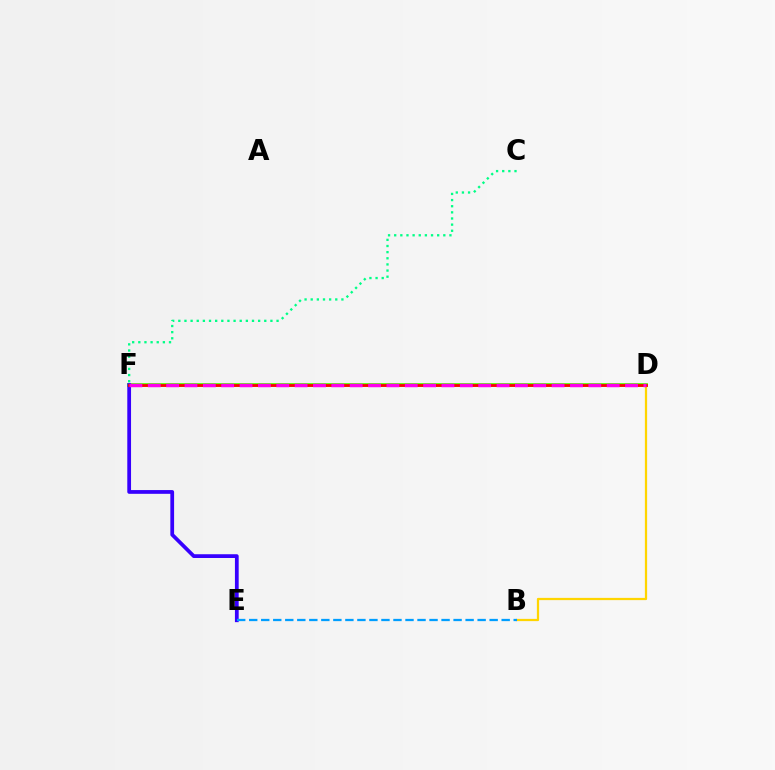{('C', 'F'): [{'color': '#00ff86', 'line_style': 'dotted', 'thickness': 1.67}], ('B', 'D'): [{'color': '#ffd500', 'line_style': 'solid', 'thickness': 1.62}], ('D', 'F'): [{'color': '#4fff00', 'line_style': 'solid', 'thickness': 2.7}, {'color': '#ff0000', 'line_style': 'solid', 'thickness': 2.0}, {'color': '#ff00ed', 'line_style': 'dashed', 'thickness': 2.49}], ('E', 'F'): [{'color': '#3700ff', 'line_style': 'solid', 'thickness': 2.7}], ('B', 'E'): [{'color': '#009eff', 'line_style': 'dashed', 'thickness': 1.63}]}